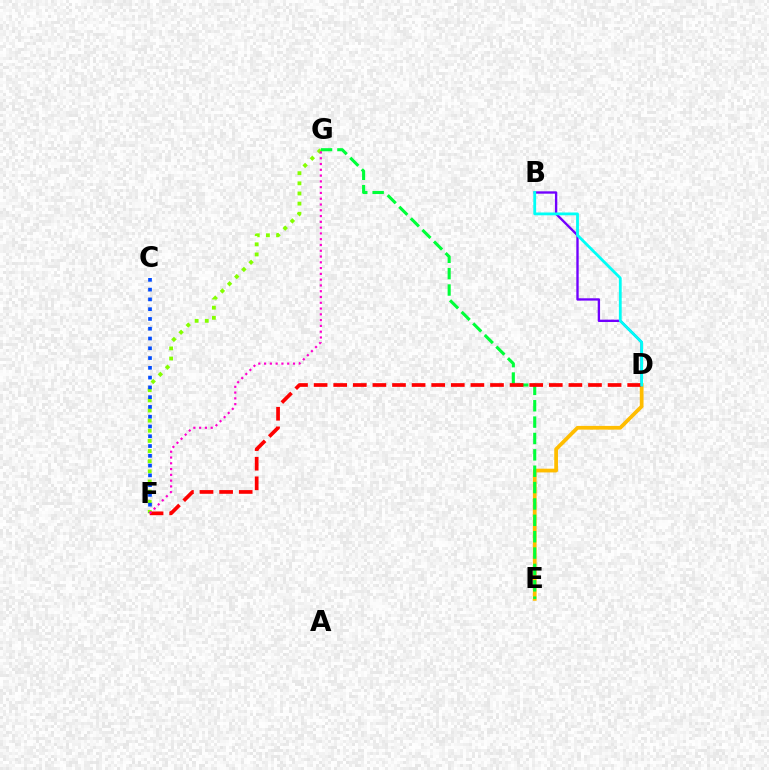{('F', 'G'): [{'color': '#84ff00', 'line_style': 'dotted', 'thickness': 2.75}, {'color': '#ff00cf', 'line_style': 'dotted', 'thickness': 1.57}], ('D', 'E'): [{'color': '#ffbd00', 'line_style': 'solid', 'thickness': 2.69}], ('B', 'D'): [{'color': '#7200ff', 'line_style': 'solid', 'thickness': 1.7}, {'color': '#00fff6', 'line_style': 'solid', 'thickness': 2.02}], ('C', 'F'): [{'color': '#004bff', 'line_style': 'dotted', 'thickness': 2.66}], ('E', 'G'): [{'color': '#00ff39', 'line_style': 'dashed', 'thickness': 2.22}], ('D', 'F'): [{'color': '#ff0000', 'line_style': 'dashed', 'thickness': 2.66}]}